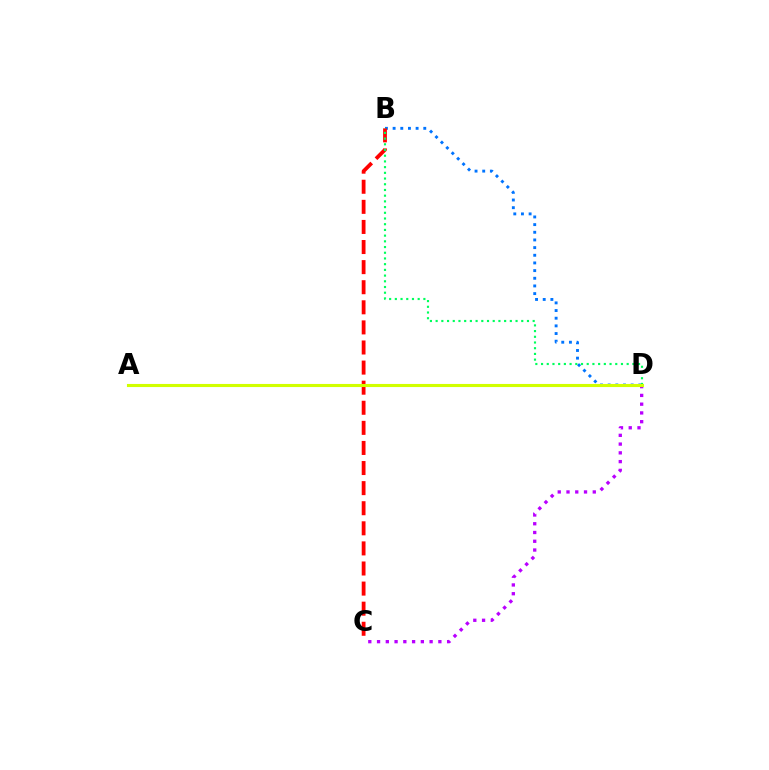{('C', 'D'): [{'color': '#b900ff', 'line_style': 'dotted', 'thickness': 2.38}], ('B', 'D'): [{'color': '#0074ff', 'line_style': 'dotted', 'thickness': 2.08}, {'color': '#00ff5c', 'line_style': 'dotted', 'thickness': 1.55}], ('B', 'C'): [{'color': '#ff0000', 'line_style': 'dashed', 'thickness': 2.73}], ('A', 'D'): [{'color': '#d1ff00', 'line_style': 'solid', 'thickness': 2.23}]}